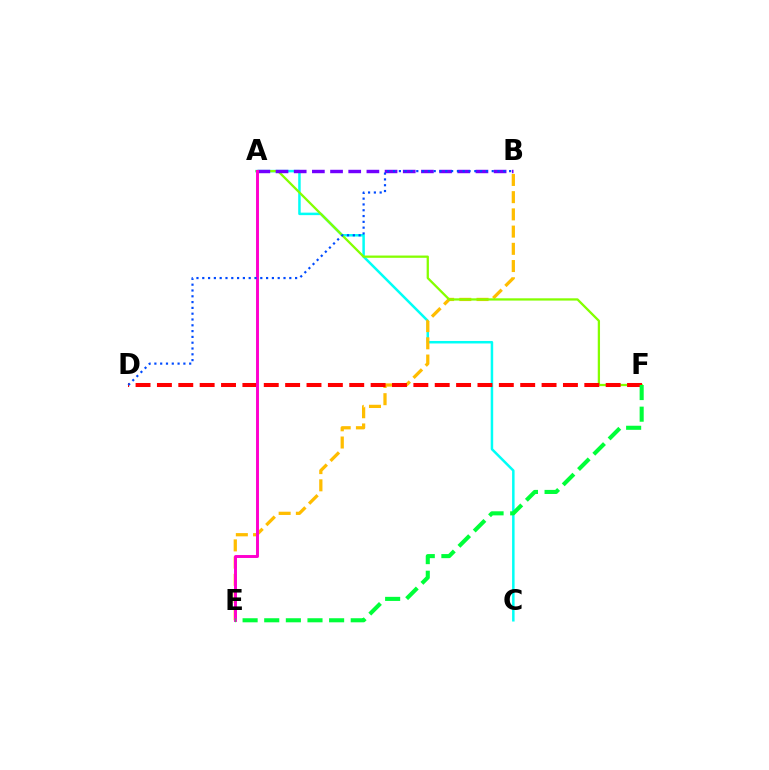{('A', 'C'): [{'color': '#00fff6', 'line_style': 'solid', 'thickness': 1.8}], ('B', 'E'): [{'color': '#ffbd00', 'line_style': 'dashed', 'thickness': 2.34}], ('A', 'F'): [{'color': '#84ff00', 'line_style': 'solid', 'thickness': 1.64}], ('D', 'F'): [{'color': '#ff0000', 'line_style': 'dashed', 'thickness': 2.9}], ('A', 'B'): [{'color': '#7200ff', 'line_style': 'dashed', 'thickness': 2.47}], ('A', 'E'): [{'color': '#ff00cf', 'line_style': 'solid', 'thickness': 2.12}], ('E', 'F'): [{'color': '#00ff39', 'line_style': 'dashed', 'thickness': 2.94}], ('B', 'D'): [{'color': '#004bff', 'line_style': 'dotted', 'thickness': 1.58}]}